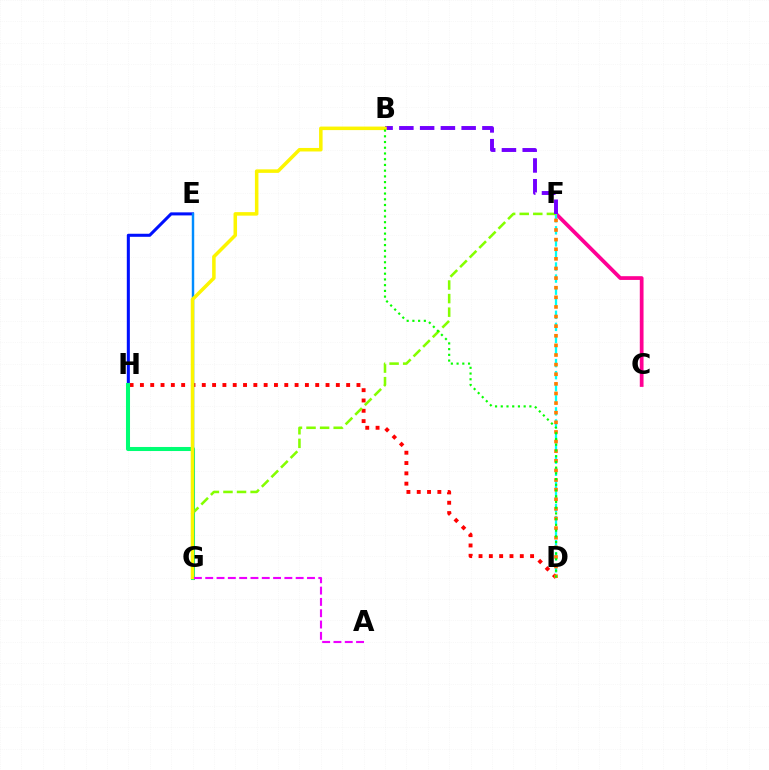{('D', 'H'): [{'color': '#ff0000', 'line_style': 'dotted', 'thickness': 2.8}], ('E', 'H'): [{'color': '#0010ff', 'line_style': 'solid', 'thickness': 2.2}], ('G', 'H'): [{'color': '#00ff74', 'line_style': 'solid', 'thickness': 2.92}], ('C', 'F'): [{'color': '#ff0094', 'line_style': 'solid', 'thickness': 2.7}], ('D', 'F'): [{'color': '#00fff6', 'line_style': 'dashed', 'thickness': 1.64}, {'color': '#ff7c00', 'line_style': 'dotted', 'thickness': 2.61}], ('F', 'G'): [{'color': '#84ff00', 'line_style': 'dashed', 'thickness': 1.84}], ('B', 'F'): [{'color': '#7200ff', 'line_style': 'dashed', 'thickness': 2.82}], ('E', 'G'): [{'color': '#008cff', 'line_style': 'solid', 'thickness': 1.75}], ('B', 'G'): [{'color': '#fcf500', 'line_style': 'solid', 'thickness': 2.53}], ('B', 'D'): [{'color': '#08ff00', 'line_style': 'dotted', 'thickness': 1.56}], ('A', 'G'): [{'color': '#ee00ff', 'line_style': 'dashed', 'thickness': 1.54}]}